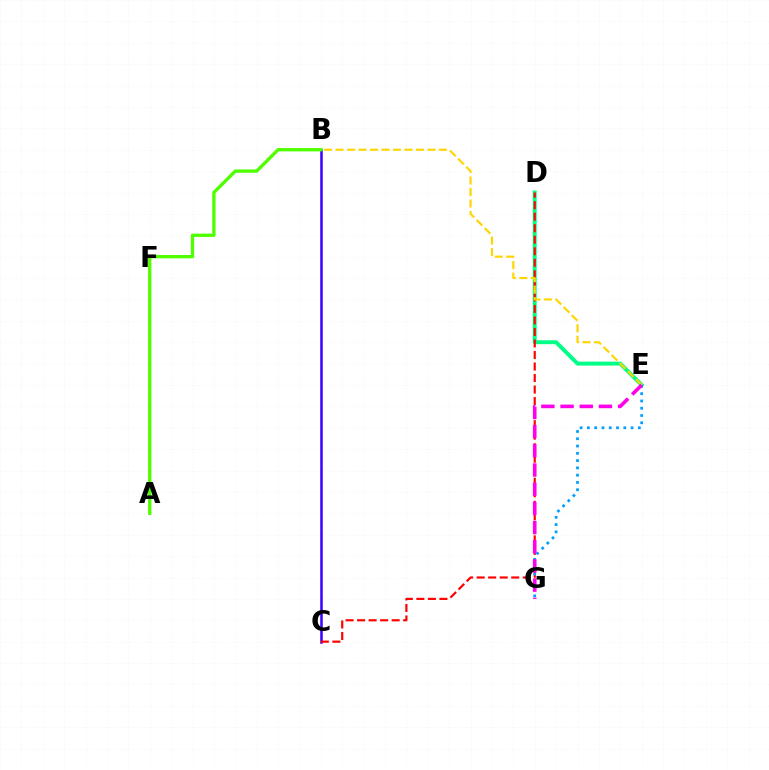{('B', 'C'): [{'color': '#3700ff', 'line_style': 'solid', 'thickness': 1.81}], ('D', 'E'): [{'color': '#00ff86', 'line_style': 'solid', 'thickness': 2.85}], ('C', 'D'): [{'color': '#ff0000', 'line_style': 'dashed', 'thickness': 1.57}], ('B', 'E'): [{'color': '#ffd500', 'line_style': 'dashed', 'thickness': 1.56}], ('E', 'G'): [{'color': '#009eff', 'line_style': 'dotted', 'thickness': 1.98}, {'color': '#ff00ed', 'line_style': 'dashed', 'thickness': 2.61}], ('A', 'B'): [{'color': '#4fff00', 'line_style': 'solid', 'thickness': 2.4}]}